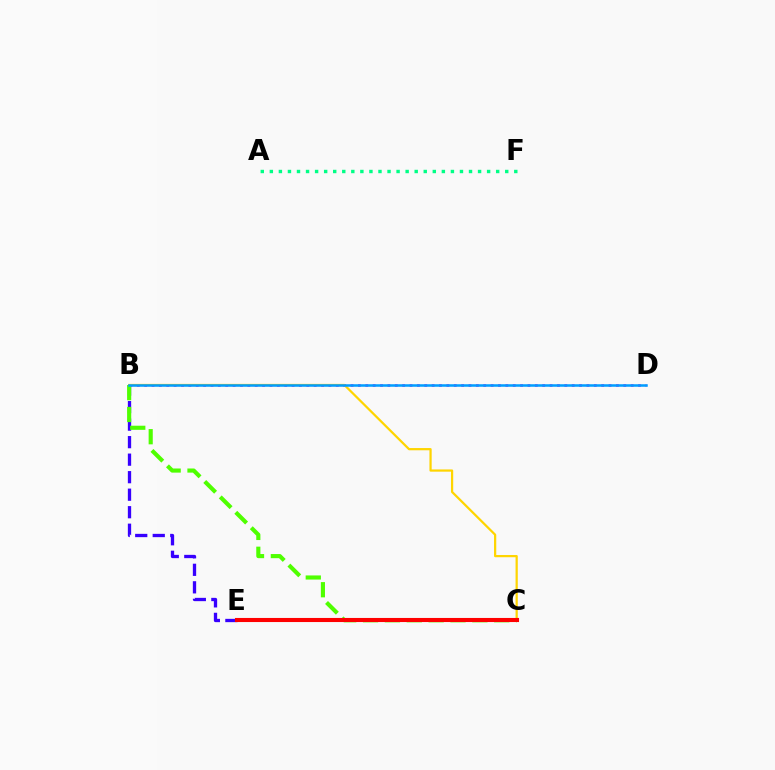{('B', 'E'): [{'color': '#3700ff', 'line_style': 'dashed', 'thickness': 2.38}], ('B', 'D'): [{'color': '#ff00ed', 'line_style': 'dotted', 'thickness': 2.0}, {'color': '#009eff', 'line_style': 'solid', 'thickness': 1.82}], ('B', 'C'): [{'color': '#ffd500', 'line_style': 'solid', 'thickness': 1.61}, {'color': '#4fff00', 'line_style': 'dashed', 'thickness': 2.97}], ('A', 'F'): [{'color': '#00ff86', 'line_style': 'dotted', 'thickness': 2.46}], ('C', 'E'): [{'color': '#ff0000', 'line_style': 'solid', 'thickness': 2.95}]}